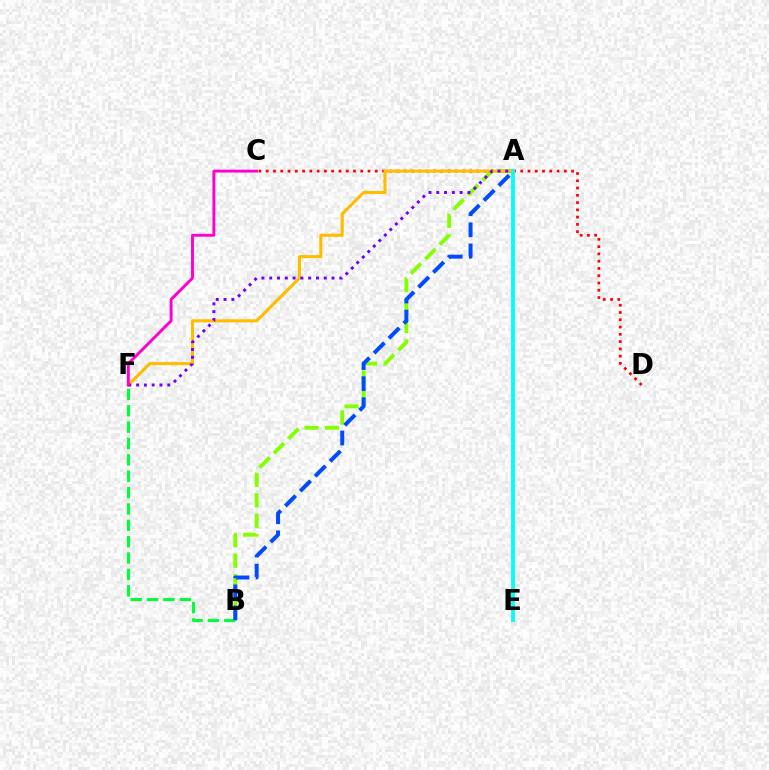{('C', 'D'): [{'color': '#ff0000', 'line_style': 'dotted', 'thickness': 1.98}], ('B', 'F'): [{'color': '#00ff39', 'line_style': 'dashed', 'thickness': 2.22}], ('A', 'B'): [{'color': '#84ff00', 'line_style': 'dashed', 'thickness': 2.78}, {'color': '#004bff', 'line_style': 'dashed', 'thickness': 2.86}], ('A', 'F'): [{'color': '#ffbd00', 'line_style': 'solid', 'thickness': 2.23}, {'color': '#7200ff', 'line_style': 'dotted', 'thickness': 2.12}], ('C', 'F'): [{'color': '#ff00cf', 'line_style': 'solid', 'thickness': 2.09}], ('A', 'E'): [{'color': '#00fff6', 'line_style': 'solid', 'thickness': 2.75}]}